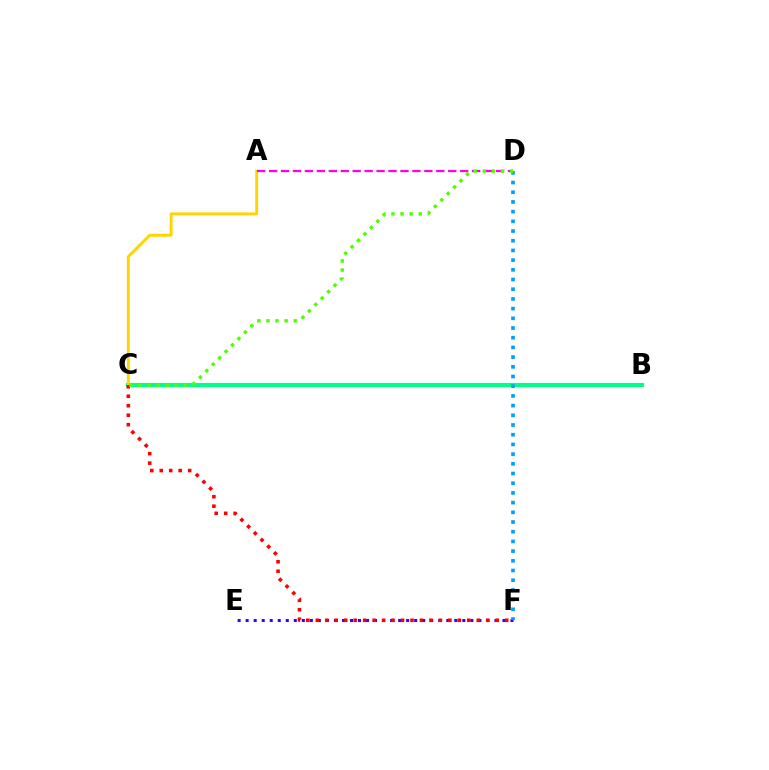{('B', 'C'): [{'color': '#00ff86', 'line_style': 'solid', 'thickness': 2.96}], ('E', 'F'): [{'color': '#3700ff', 'line_style': 'dotted', 'thickness': 2.18}], ('D', 'F'): [{'color': '#009eff', 'line_style': 'dotted', 'thickness': 2.64}], ('A', 'C'): [{'color': '#ffd500', 'line_style': 'solid', 'thickness': 2.11}], ('C', 'F'): [{'color': '#ff0000', 'line_style': 'dotted', 'thickness': 2.57}], ('A', 'D'): [{'color': '#ff00ed', 'line_style': 'dashed', 'thickness': 1.62}], ('C', 'D'): [{'color': '#4fff00', 'line_style': 'dotted', 'thickness': 2.47}]}